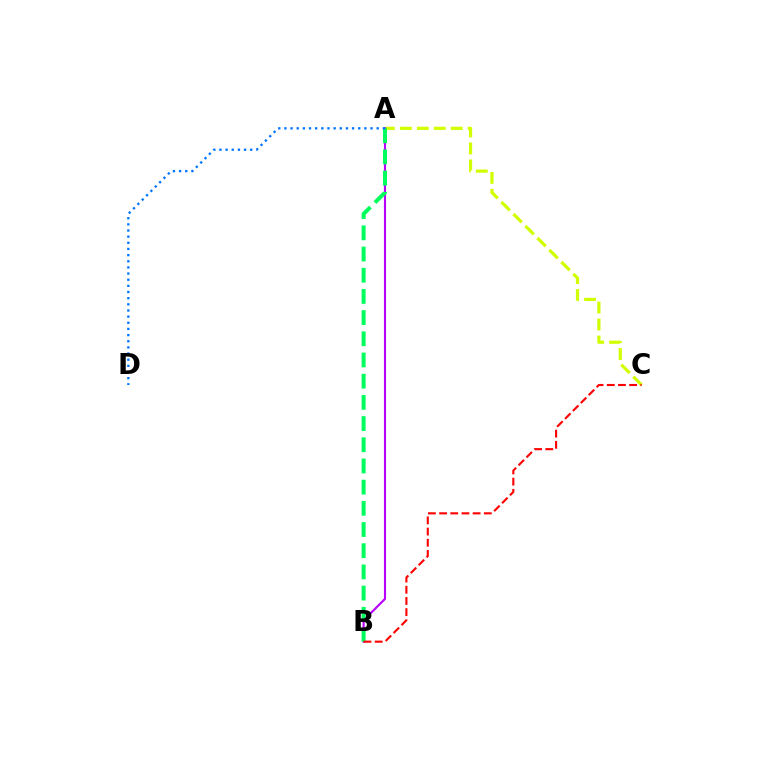{('A', 'C'): [{'color': '#d1ff00', 'line_style': 'dashed', 'thickness': 2.3}], ('A', 'B'): [{'color': '#b900ff', 'line_style': 'solid', 'thickness': 1.53}, {'color': '#00ff5c', 'line_style': 'dashed', 'thickness': 2.88}], ('A', 'D'): [{'color': '#0074ff', 'line_style': 'dotted', 'thickness': 1.67}], ('B', 'C'): [{'color': '#ff0000', 'line_style': 'dashed', 'thickness': 1.52}]}